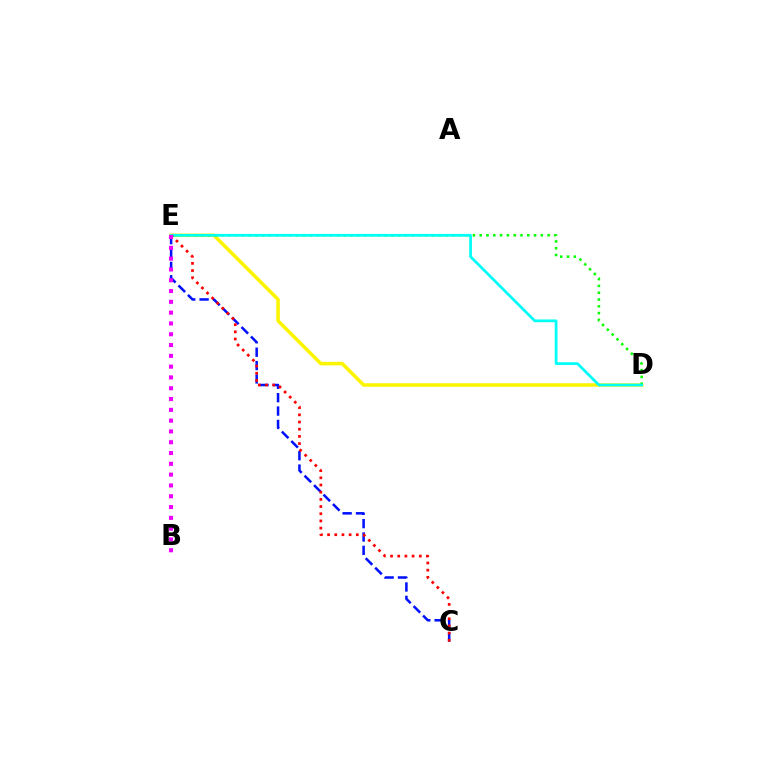{('D', 'E'): [{'color': '#fcf500', 'line_style': 'solid', 'thickness': 2.54}, {'color': '#08ff00', 'line_style': 'dotted', 'thickness': 1.85}, {'color': '#00fff6', 'line_style': 'solid', 'thickness': 1.97}], ('C', 'E'): [{'color': '#0010ff', 'line_style': 'dashed', 'thickness': 1.82}, {'color': '#ff0000', 'line_style': 'dotted', 'thickness': 1.95}], ('B', 'E'): [{'color': '#ee00ff', 'line_style': 'dotted', 'thickness': 2.93}]}